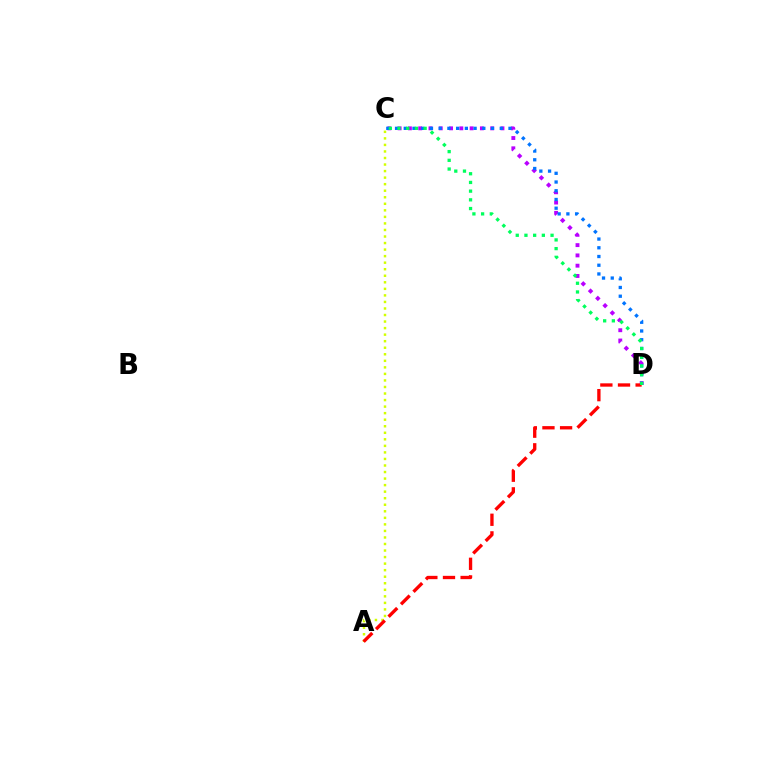{('C', 'D'): [{'color': '#b900ff', 'line_style': 'dotted', 'thickness': 2.79}, {'color': '#0074ff', 'line_style': 'dotted', 'thickness': 2.37}, {'color': '#00ff5c', 'line_style': 'dotted', 'thickness': 2.36}], ('A', 'C'): [{'color': '#d1ff00', 'line_style': 'dotted', 'thickness': 1.78}], ('A', 'D'): [{'color': '#ff0000', 'line_style': 'dashed', 'thickness': 2.4}]}